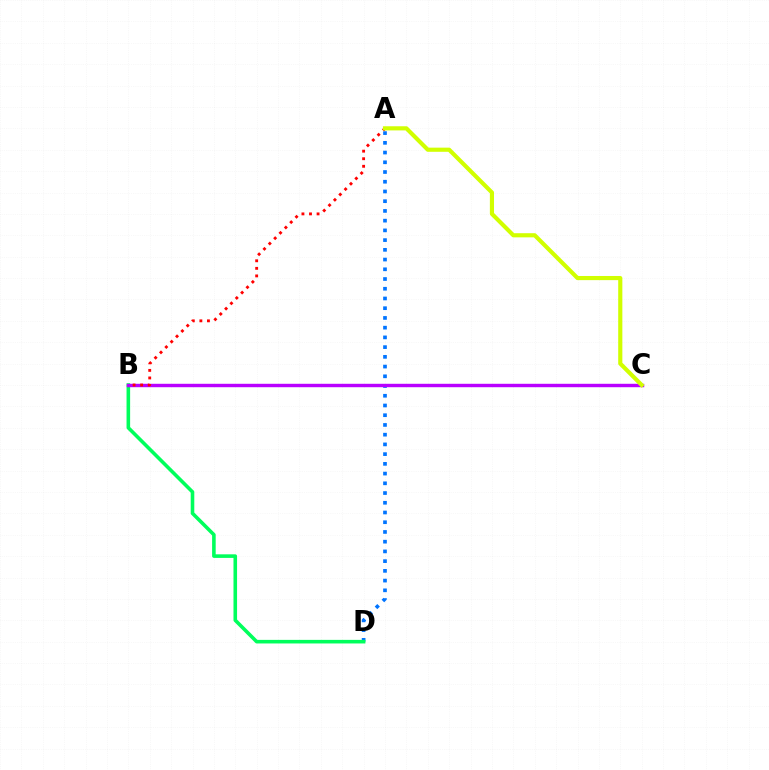{('A', 'D'): [{'color': '#0074ff', 'line_style': 'dotted', 'thickness': 2.64}], ('B', 'D'): [{'color': '#00ff5c', 'line_style': 'solid', 'thickness': 2.58}], ('B', 'C'): [{'color': '#b900ff', 'line_style': 'solid', 'thickness': 2.46}], ('A', 'B'): [{'color': '#ff0000', 'line_style': 'dotted', 'thickness': 2.06}], ('A', 'C'): [{'color': '#d1ff00', 'line_style': 'solid', 'thickness': 2.98}]}